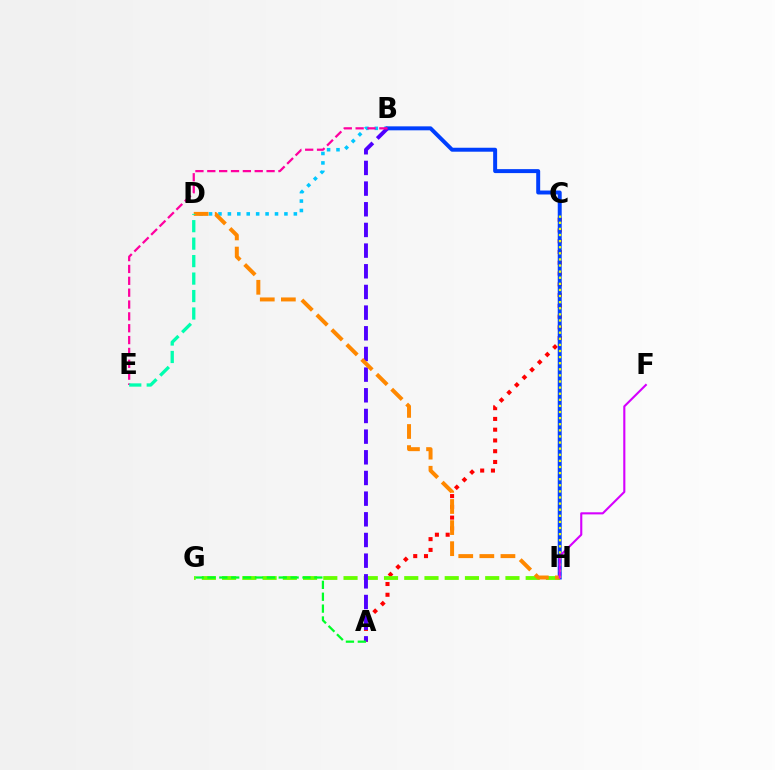{('B', 'D'): [{'color': '#00c7ff', 'line_style': 'dotted', 'thickness': 2.56}], ('A', 'C'): [{'color': '#ff0000', 'line_style': 'dotted', 'thickness': 2.92}], ('B', 'H'): [{'color': '#003fff', 'line_style': 'solid', 'thickness': 2.85}], ('G', 'H'): [{'color': '#66ff00', 'line_style': 'dashed', 'thickness': 2.75}], ('A', 'B'): [{'color': '#4f00ff', 'line_style': 'dashed', 'thickness': 2.81}], ('D', 'H'): [{'color': '#ff8800', 'line_style': 'dashed', 'thickness': 2.87}], ('C', 'H'): [{'color': '#eeff00', 'line_style': 'dotted', 'thickness': 1.66}], ('F', 'H'): [{'color': '#d600ff', 'line_style': 'solid', 'thickness': 1.52}], ('A', 'G'): [{'color': '#00ff27', 'line_style': 'dashed', 'thickness': 1.61}], ('B', 'E'): [{'color': '#ff00a0', 'line_style': 'dashed', 'thickness': 1.61}], ('D', 'E'): [{'color': '#00ffaf', 'line_style': 'dashed', 'thickness': 2.37}]}